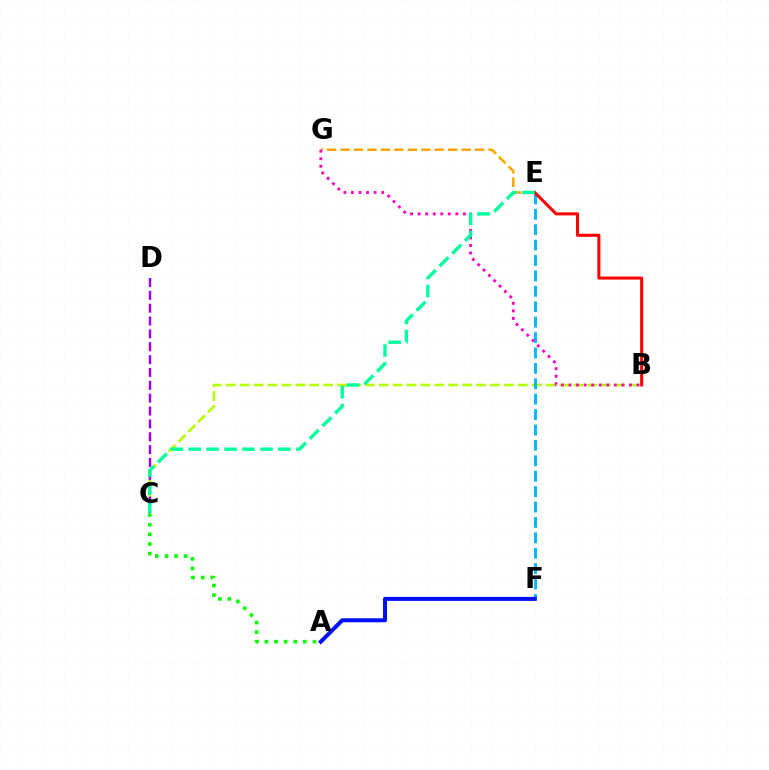{('B', 'C'): [{'color': '#b3ff00', 'line_style': 'dashed', 'thickness': 1.89}], ('C', 'D'): [{'color': '#9b00ff', 'line_style': 'dashed', 'thickness': 1.75}], ('E', 'G'): [{'color': '#ffa500', 'line_style': 'dashed', 'thickness': 1.83}], ('E', 'F'): [{'color': '#00b5ff', 'line_style': 'dashed', 'thickness': 2.09}], ('B', 'G'): [{'color': '#ff00bd', 'line_style': 'dotted', 'thickness': 2.05}], ('A', 'C'): [{'color': '#08ff00', 'line_style': 'dotted', 'thickness': 2.61}], ('B', 'E'): [{'color': '#ff0000', 'line_style': 'solid', 'thickness': 2.18}], ('A', 'F'): [{'color': '#0010ff', 'line_style': 'solid', 'thickness': 2.88}], ('C', 'E'): [{'color': '#00ff9d', 'line_style': 'dashed', 'thickness': 2.44}]}